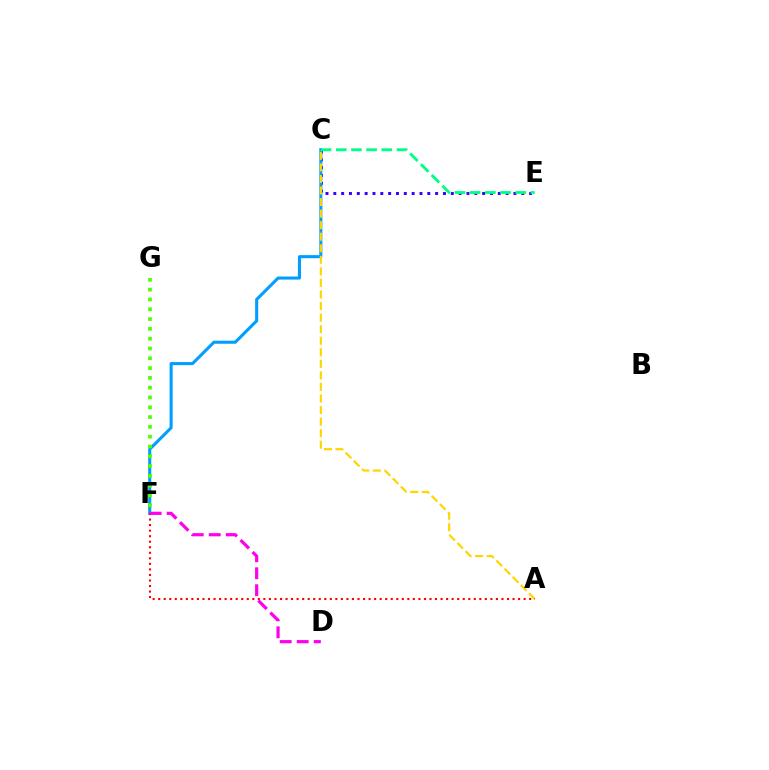{('C', 'E'): [{'color': '#3700ff', 'line_style': 'dotted', 'thickness': 2.13}, {'color': '#00ff86', 'line_style': 'dashed', 'thickness': 2.06}], ('C', 'F'): [{'color': '#009eff', 'line_style': 'solid', 'thickness': 2.21}], ('A', 'C'): [{'color': '#ffd500', 'line_style': 'dashed', 'thickness': 1.57}], ('A', 'F'): [{'color': '#ff0000', 'line_style': 'dotted', 'thickness': 1.5}], ('D', 'F'): [{'color': '#ff00ed', 'line_style': 'dashed', 'thickness': 2.31}], ('F', 'G'): [{'color': '#4fff00', 'line_style': 'dotted', 'thickness': 2.66}]}